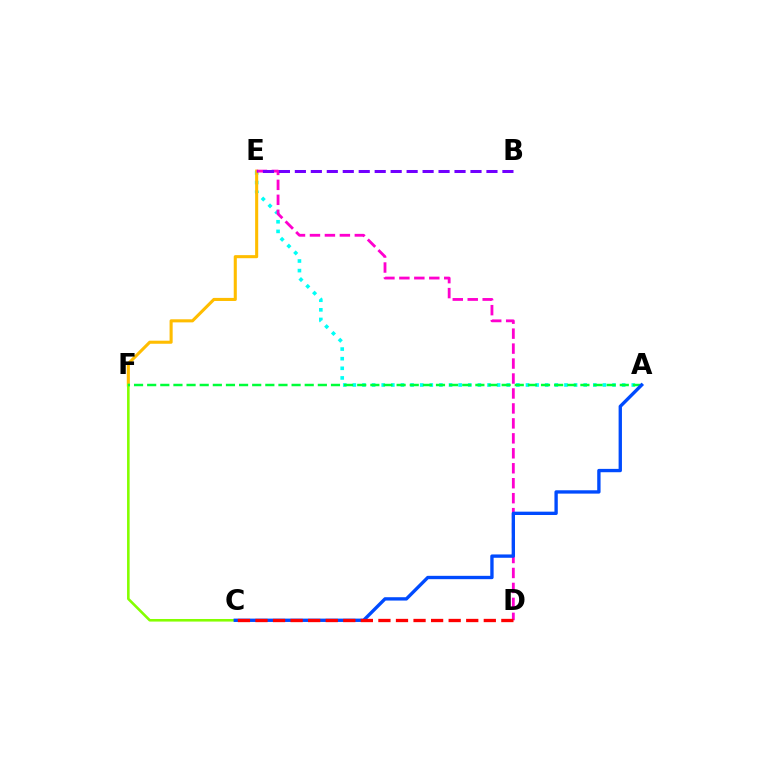{('A', 'E'): [{'color': '#00fff6', 'line_style': 'dotted', 'thickness': 2.61}], ('E', 'F'): [{'color': '#ffbd00', 'line_style': 'solid', 'thickness': 2.22}], ('D', 'E'): [{'color': '#ff00cf', 'line_style': 'dashed', 'thickness': 2.03}], ('B', 'E'): [{'color': '#7200ff', 'line_style': 'dashed', 'thickness': 2.17}], ('C', 'F'): [{'color': '#84ff00', 'line_style': 'solid', 'thickness': 1.86}], ('A', 'F'): [{'color': '#00ff39', 'line_style': 'dashed', 'thickness': 1.78}], ('A', 'C'): [{'color': '#004bff', 'line_style': 'solid', 'thickness': 2.41}], ('C', 'D'): [{'color': '#ff0000', 'line_style': 'dashed', 'thickness': 2.39}]}